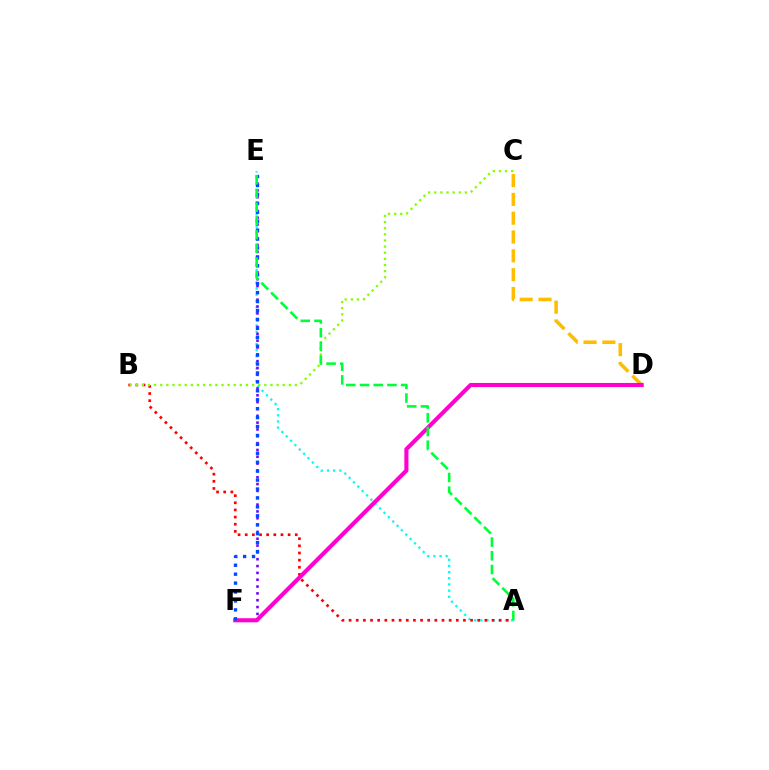{('A', 'E'): [{'color': '#00fff6', 'line_style': 'dotted', 'thickness': 1.67}, {'color': '#00ff39', 'line_style': 'dashed', 'thickness': 1.86}], ('A', 'B'): [{'color': '#ff0000', 'line_style': 'dotted', 'thickness': 1.94}], ('C', 'D'): [{'color': '#ffbd00', 'line_style': 'dashed', 'thickness': 2.56}], ('E', 'F'): [{'color': '#7200ff', 'line_style': 'dotted', 'thickness': 1.86}, {'color': '#004bff', 'line_style': 'dotted', 'thickness': 2.43}], ('B', 'C'): [{'color': '#84ff00', 'line_style': 'dotted', 'thickness': 1.66}], ('D', 'F'): [{'color': '#ff00cf', 'line_style': 'solid', 'thickness': 2.95}]}